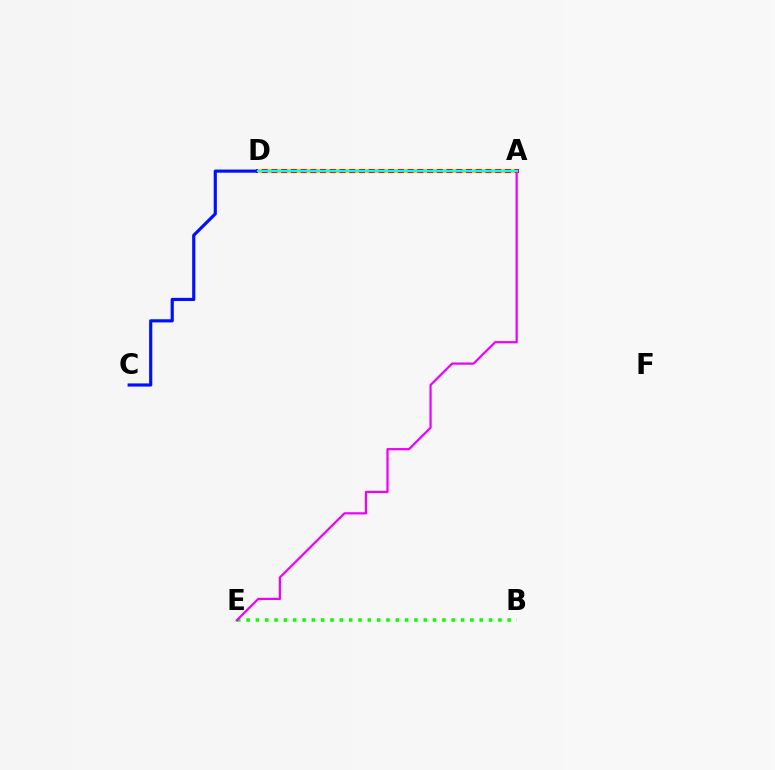{('B', 'E'): [{'color': '#08ff00', 'line_style': 'dotted', 'thickness': 2.53}], ('A', 'D'): [{'color': '#ff0000', 'line_style': 'solid', 'thickness': 2.88}, {'color': '#fcf500', 'line_style': 'dotted', 'thickness': 2.64}, {'color': '#00fff6', 'line_style': 'solid', 'thickness': 1.56}], ('C', 'D'): [{'color': '#0010ff', 'line_style': 'solid', 'thickness': 2.28}], ('A', 'E'): [{'color': '#ee00ff', 'line_style': 'solid', 'thickness': 1.6}]}